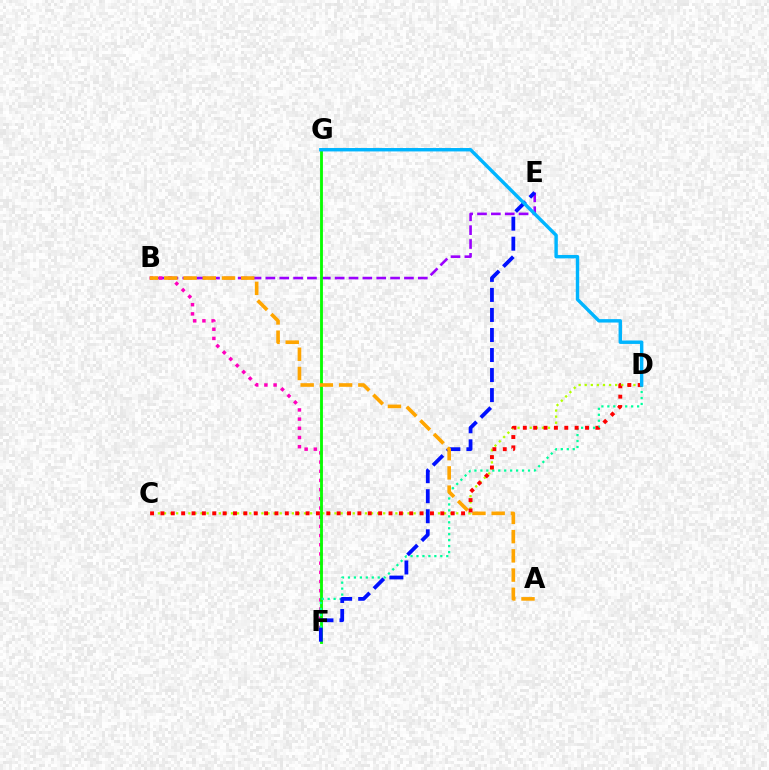{('B', 'E'): [{'color': '#9b00ff', 'line_style': 'dashed', 'thickness': 1.88}], ('B', 'F'): [{'color': '#ff00bd', 'line_style': 'dotted', 'thickness': 2.5}], ('C', 'D'): [{'color': '#b3ff00', 'line_style': 'dotted', 'thickness': 1.65}, {'color': '#ff0000', 'line_style': 'dotted', 'thickness': 2.82}], ('F', 'G'): [{'color': '#08ff00', 'line_style': 'solid', 'thickness': 2.05}], ('D', 'F'): [{'color': '#00ff9d', 'line_style': 'dotted', 'thickness': 1.62}], ('E', 'F'): [{'color': '#0010ff', 'line_style': 'dashed', 'thickness': 2.72}], ('A', 'B'): [{'color': '#ffa500', 'line_style': 'dashed', 'thickness': 2.61}], ('D', 'G'): [{'color': '#00b5ff', 'line_style': 'solid', 'thickness': 2.46}]}